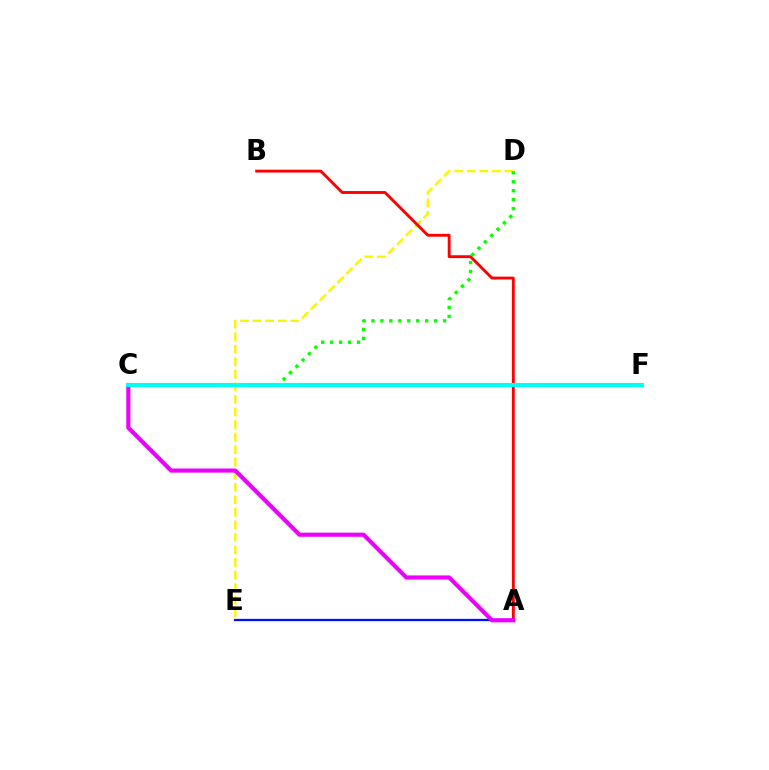{('A', 'E'): [{'color': '#0010ff', 'line_style': 'solid', 'thickness': 1.64}], ('D', 'E'): [{'color': '#fcf500', 'line_style': 'dashed', 'thickness': 1.71}], ('A', 'B'): [{'color': '#ff0000', 'line_style': 'solid', 'thickness': 2.06}], ('A', 'C'): [{'color': '#ee00ff', 'line_style': 'solid', 'thickness': 2.98}], ('C', 'D'): [{'color': '#08ff00', 'line_style': 'dotted', 'thickness': 2.43}], ('C', 'F'): [{'color': '#00fff6', 'line_style': 'solid', 'thickness': 2.97}]}